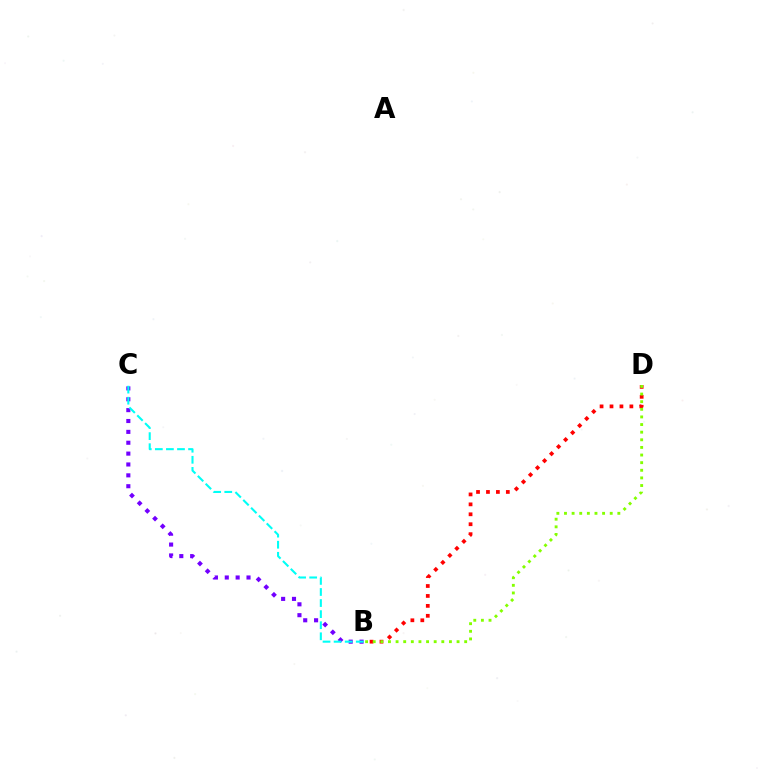{('B', 'C'): [{'color': '#7200ff', 'line_style': 'dotted', 'thickness': 2.95}, {'color': '#00fff6', 'line_style': 'dashed', 'thickness': 1.5}], ('B', 'D'): [{'color': '#ff0000', 'line_style': 'dotted', 'thickness': 2.7}, {'color': '#84ff00', 'line_style': 'dotted', 'thickness': 2.07}]}